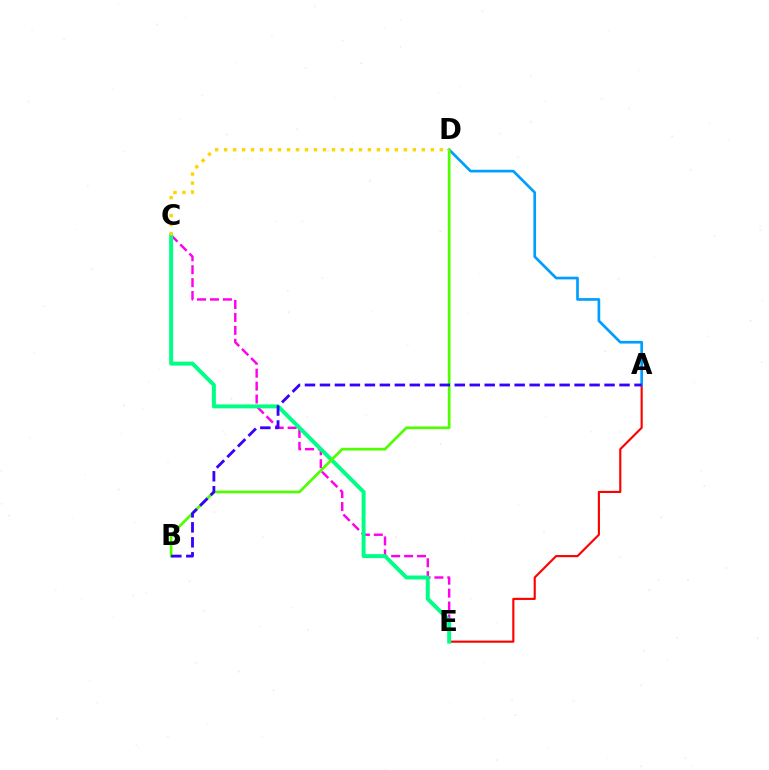{('C', 'E'): [{'color': '#ff00ed', 'line_style': 'dashed', 'thickness': 1.76}, {'color': '#00ff86', 'line_style': 'solid', 'thickness': 2.85}], ('A', 'E'): [{'color': '#ff0000', 'line_style': 'solid', 'thickness': 1.54}], ('A', 'D'): [{'color': '#009eff', 'line_style': 'solid', 'thickness': 1.94}], ('B', 'D'): [{'color': '#4fff00', 'line_style': 'solid', 'thickness': 1.95}], ('C', 'D'): [{'color': '#ffd500', 'line_style': 'dotted', 'thickness': 2.44}], ('A', 'B'): [{'color': '#3700ff', 'line_style': 'dashed', 'thickness': 2.03}]}